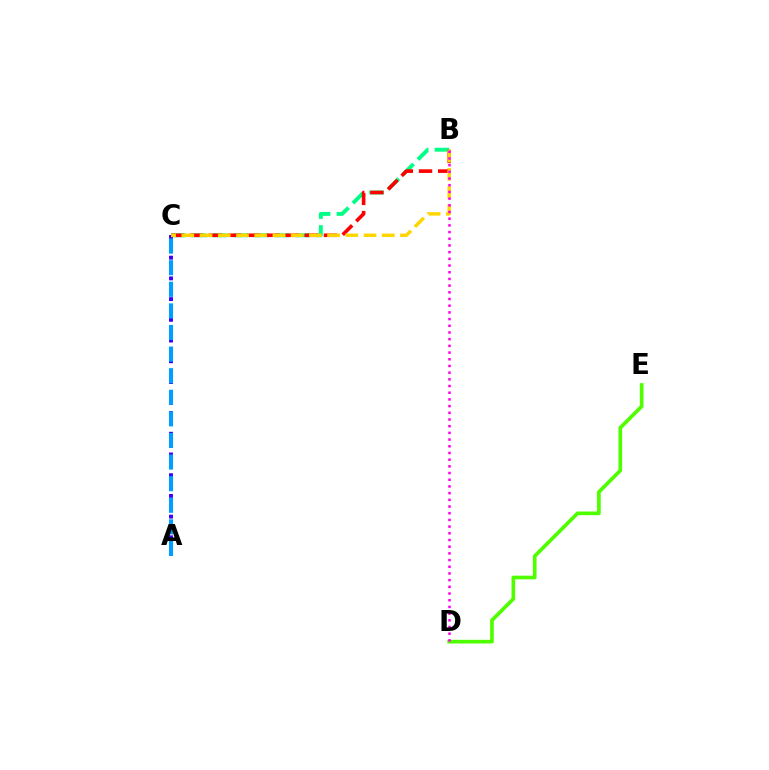{('D', 'E'): [{'color': '#4fff00', 'line_style': 'solid', 'thickness': 2.65}], ('A', 'C'): [{'color': '#3700ff', 'line_style': 'dotted', 'thickness': 2.81}, {'color': '#009eff', 'line_style': 'dashed', 'thickness': 2.93}], ('B', 'C'): [{'color': '#00ff86', 'line_style': 'dashed', 'thickness': 2.82}, {'color': '#ff0000', 'line_style': 'dashed', 'thickness': 2.6}, {'color': '#ffd500', 'line_style': 'dashed', 'thickness': 2.48}], ('B', 'D'): [{'color': '#ff00ed', 'line_style': 'dotted', 'thickness': 1.82}]}